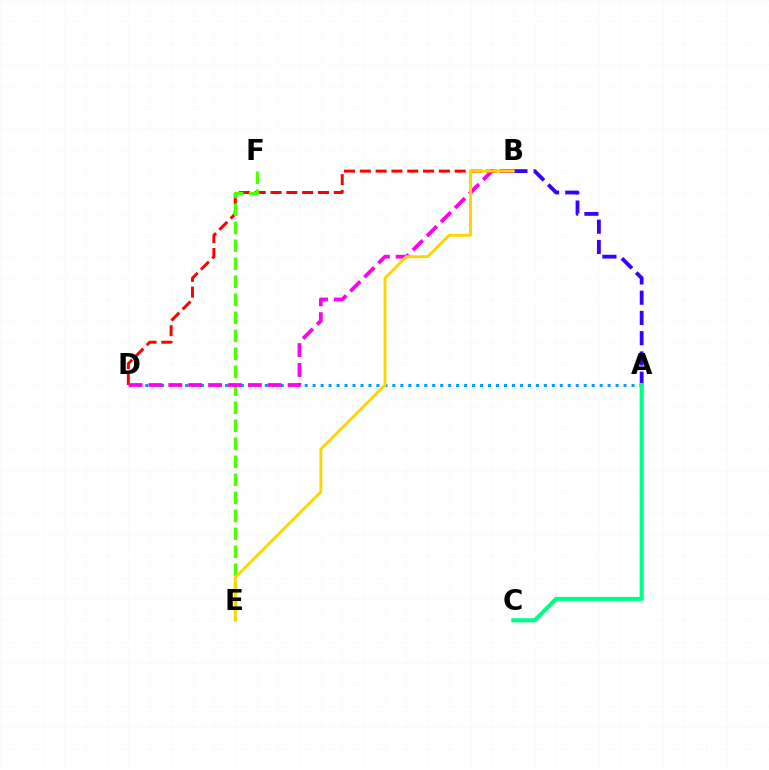{('B', 'D'): [{'color': '#ff0000', 'line_style': 'dashed', 'thickness': 2.15}, {'color': '#ff00ed', 'line_style': 'dashed', 'thickness': 2.7}], ('A', 'B'): [{'color': '#3700ff', 'line_style': 'dashed', 'thickness': 2.75}], ('E', 'F'): [{'color': '#4fff00', 'line_style': 'dashed', 'thickness': 2.45}], ('A', 'D'): [{'color': '#009eff', 'line_style': 'dotted', 'thickness': 2.17}], ('A', 'C'): [{'color': '#00ff86', 'line_style': 'solid', 'thickness': 2.94}], ('B', 'E'): [{'color': '#ffd500', 'line_style': 'solid', 'thickness': 2.09}]}